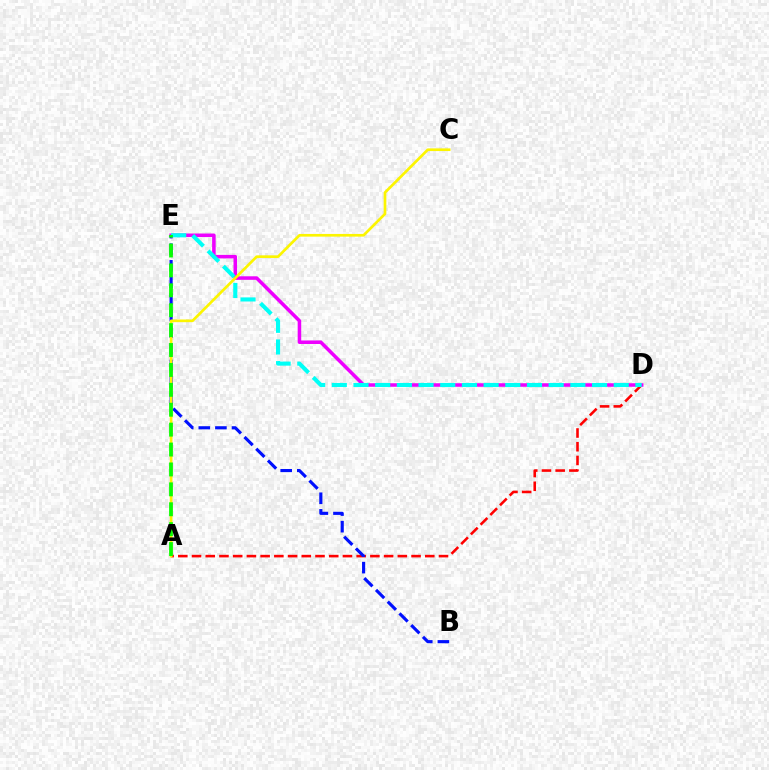{('A', 'D'): [{'color': '#ff0000', 'line_style': 'dashed', 'thickness': 1.86}], ('B', 'E'): [{'color': '#0010ff', 'line_style': 'dashed', 'thickness': 2.26}], ('D', 'E'): [{'color': '#ee00ff', 'line_style': 'solid', 'thickness': 2.54}, {'color': '#00fff6', 'line_style': 'dashed', 'thickness': 2.95}], ('A', 'C'): [{'color': '#fcf500', 'line_style': 'solid', 'thickness': 1.93}], ('A', 'E'): [{'color': '#08ff00', 'line_style': 'dashed', 'thickness': 2.7}]}